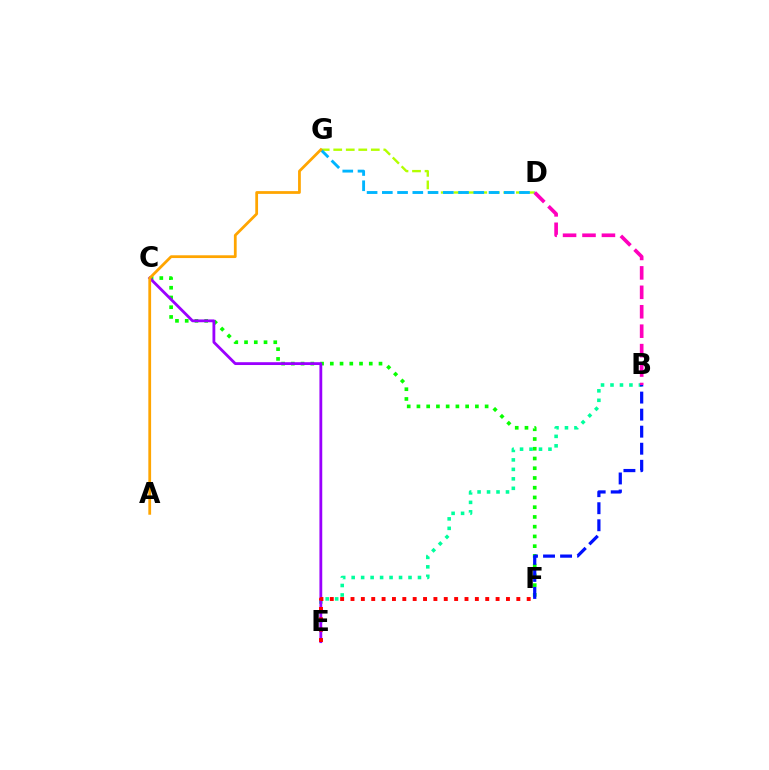{('B', 'E'): [{'color': '#00ff9d', 'line_style': 'dotted', 'thickness': 2.57}], ('C', 'F'): [{'color': '#08ff00', 'line_style': 'dotted', 'thickness': 2.65}], ('C', 'E'): [{'color': '#9b00ff', 'line_style': 'solid', 'thickness': 2.03}], ('D', 'G'): [{'color': '#b3ff00', 'line_style': 'dashed', 'thickness': 1.7}, {'color': '#00b5ff', 'line_style': 'dashed', 'thickness': 2.07}], ('B', 'D'): [{'color': '#ff00bd', 'line_style': 'dashed', 'thickness': 2.64}], ('B', 'F'): [{'color': '#0010ff', 'line_style': 'dashed', 'thickness': 2.32}], ('A', 'G'): [{'color': '#ffa500', 'line_style': 'solid', 'thickness': 2.0}], ('E', 'F'): [{'color': '#ff0000', 'line_style': 'dotted', 'thickness': 2.82}]}